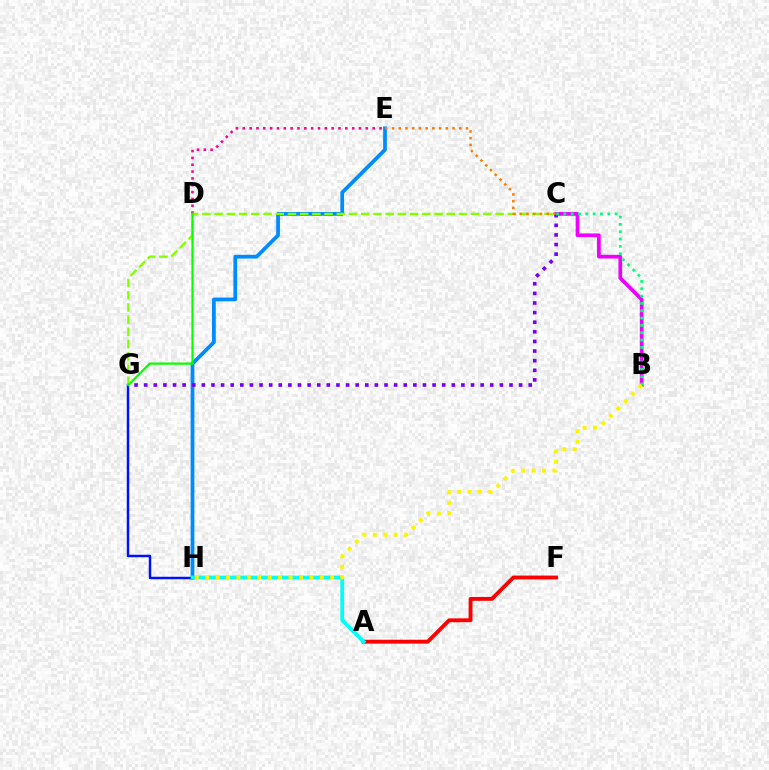{('B', 'C'): [{'color': '#ee00ff', 'line_style': 'solid', 'thickness': 2.68}, {'color': '#00ff74', 'line_style': 'dotted', 'thickness': 1.99}], ('D', 'E'): [{'color': '#ff0094', 'line_style': 'dotted', 'thickness': 1.86}], ('E', 'H'): [{'color': '#008cff', 'line_style': 'solid', 'thickness': 2.71}], ('C', 'G'): [{'color': '#7200ff', 'line_style': 'dotted', 'thickness': 2.61}, {'color': '#84ff00', 'line_style': 'dashed', 'thickness': 1.66}], ('G', 'H'): [{'color': '#0010ff', 'line_style': 'solid', 'thickness': 1.78}], ('C', 'E'): [{'color': '#ff7c00', 'line_style': 'dotted', 'thickness': 1.83}], ('A', 'F'): [{'color': '#ff0000', 'line_style': 'solid', 'thickness': 2.79}], ('A', 'H'): [{'color': '#00fff6', 'line_style': 'solid', 'thickness': 2.72}], ('D', 'G'): [{'color': '#08ff00', 'line_style': 'solid', 'thickness': 1.61}], ('B', 'H'): [{'color': '#fcf500', 'line_style': 'dotted', 'thickness': 2.83}]}